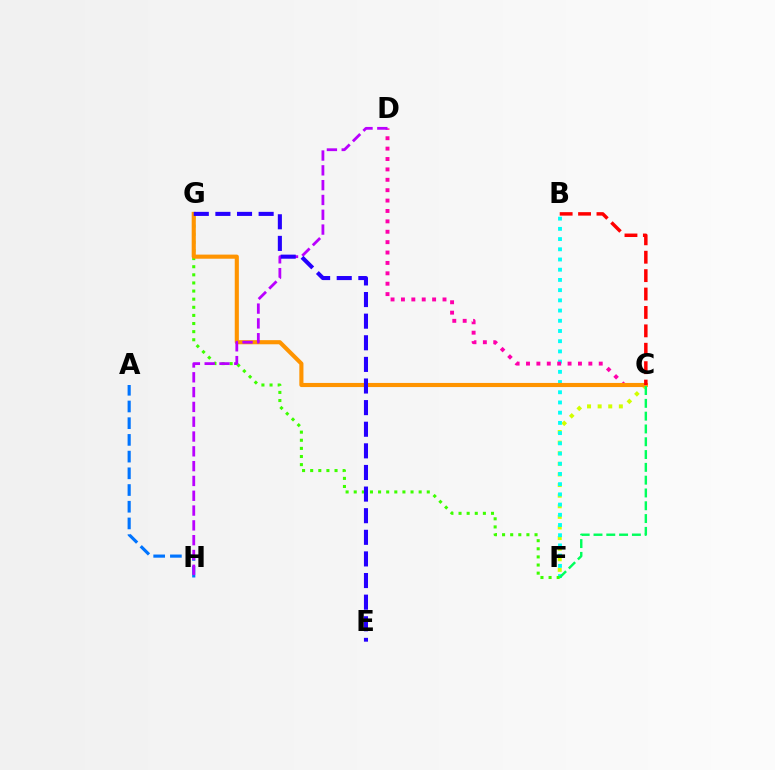{('C', 'F'): [{'color': '#d1ff00', 'line_style': 'dotted', 'thickness': 2.88}, {'color': '#00ff5c', 'line_style': 'dashed', 'thickness': 1.74}], ('B', 'F'): [{'color': '#00fff6', 'line_style': 'dotted', 'thickness': 2.77}], ('C', 'D'): [{'color': '#ff00ac', 'line_style': 'dotted', 'thickness': 2.82}], ('F', 'G'): [{'color': '#3dff00', 'line_style': 'dotted', 'thickness': 2.21}], ('C', 'G'): [{'color': '#ff9400', 'line_style': 'solid', 'thickness': 2.96}], ('A', 'H'): [{'color': '#0074ff', 'line_style': 'dashed', 'thickness': 2.27}], ('D', 'H'): [{'color': '#b900ff', 'line_style': 'dashed', 'thickness': 2.01}], ('B', 'C'): [{'color': '#ff0000', 'line_style': 'dashed', 'thickness': 2.5}], ('E', 'G'): [{'color': '#2500ff', 'line_style': 'dashed', 'thickness': 2.94}]}